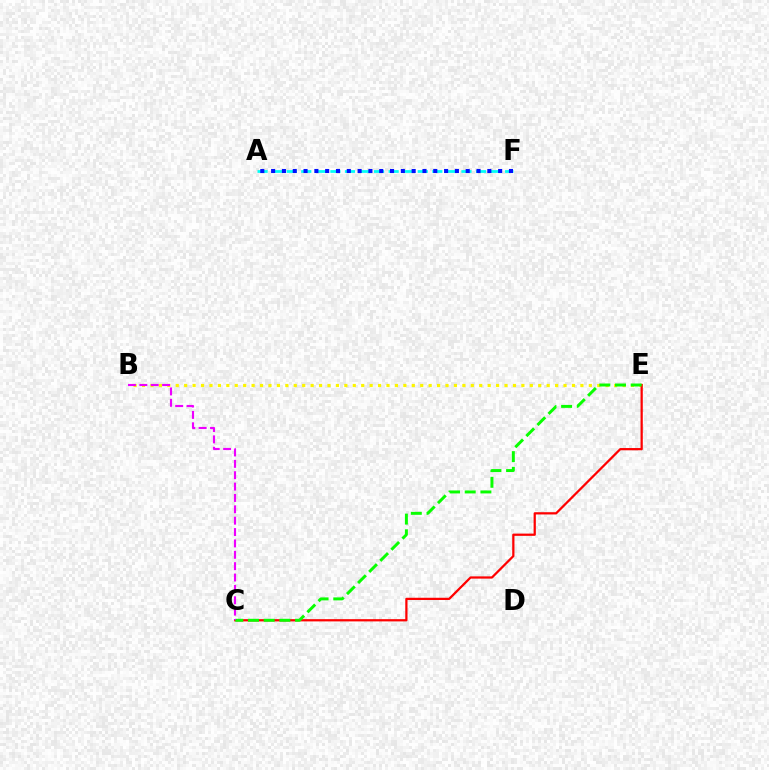{('A', 'F'): [{'color': '#00fff6', 'line_style': 'dashed', 'thickness': 1.98}, {'color': '#0010ff', 'line_style': 'dotted', 'thickness': 2.94}], ('B', 'E'): [{'color': '#fcf500', 'line_style': 'dotted', 'thickness': 2.29}], ('C', 'E'): [{'color': '#ff0000', 'line_style': 'solid', 'thickness': 1.62}, {'color': '#08ff00', 'line_style': 'dashed', 'thickness': 2.13}], ('B', 'C'): [{'color': '#ee00ff', 'line_style': 'dashed', 'thickness': 1.54}]}